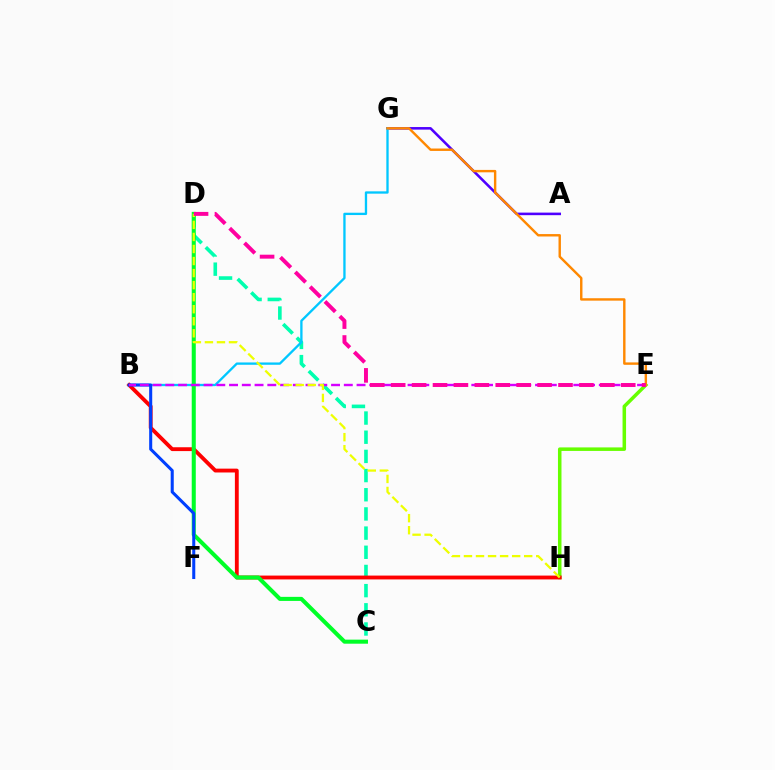{('C', 'D'): [{'color': '#00ffaf', 'line_style': 'dashed', 'thickness': 2.61}, {'color': '#00ff27', 'line_style': 'solid', 'thickness': 2.92}], ('E', 'H'): [{'color': '#66ff00', 'line_style': 'solid', 'thickness': 2.53}], ('A', 'G'): [{'color': '#4f00ff', 'line_style': 'solid', 'thickness': 1.85}], ('B', 'G'): [{'color': '#00c7ff', 'line_style': 'solid', 'thickness': 1.67}], ('B', 'H'): [{'color': '#ff0000', 'line_style': 'solid', 'thickness': 2.76}], ('B', 'F'): [{'color': '#003fff', 'line_style': 'solid', 'thickness': 2.2}], ('B', 'E'): [{'color': '#d600ff', 'line_style': 'dashed', 'thickness': 1.73}], ('D', 'H'): [{'color': '#eeff00', 'line_style': 'dashed', 'thickness': 1.64}], ('E', 'G'): [{'color': '#ff8800', 'line_style': 'solid', 'thickness': 1.74}], ('D', 'E'): [{'color': '#ff00a0', 'line_style': 'dashed', 'thickness': 2.84}]}